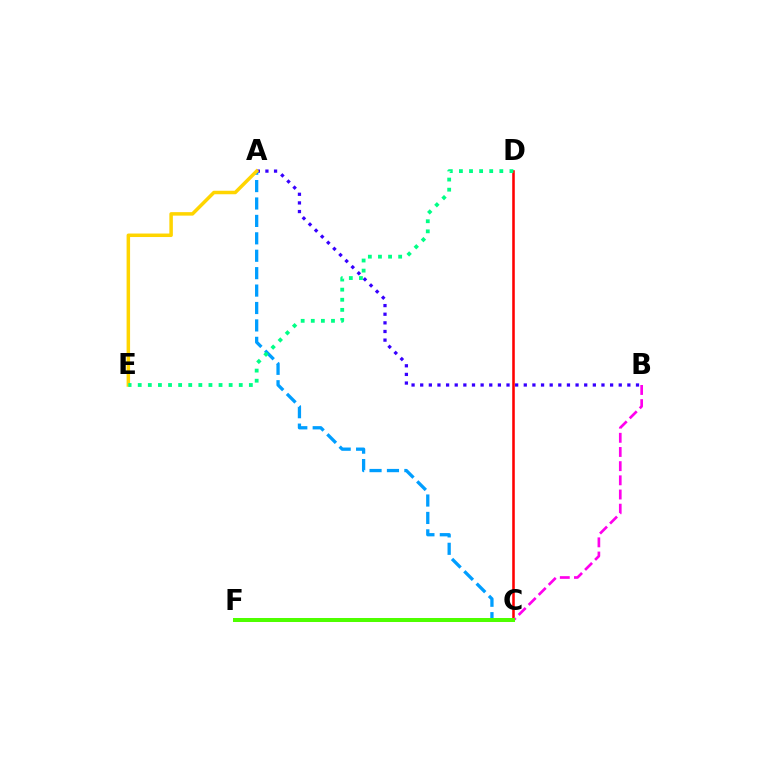{('C', 'D'): [{'color': '#ff0000', 'line_style': 'solid', 'thickness': 1.84}], ('A', 'B'): [{'color': '#3700ff', 'line_style': 'dotted', 'thickness': 2.35}], ('B', 'C'): [{'color': '#ff00ed', 'line_style': 'dashed', 'thickness': 1.93}], ('A', 'C'): [{'color': '#009eff', 'line_style': 'dashed', 'thickness': 2.37}], ('A', 'E'): [{'color': '#ffd500', 'line_style': 'solid', 'thickness': 2.52}], ('C', 'F'): [{'color': '#4fff00', 'line_style': 'solid', 'thickness': 2.87}], ('D', 'E'): [{'color': '#00ff86', 'line_style': 'dotted', 'thickness': 2.75}]}